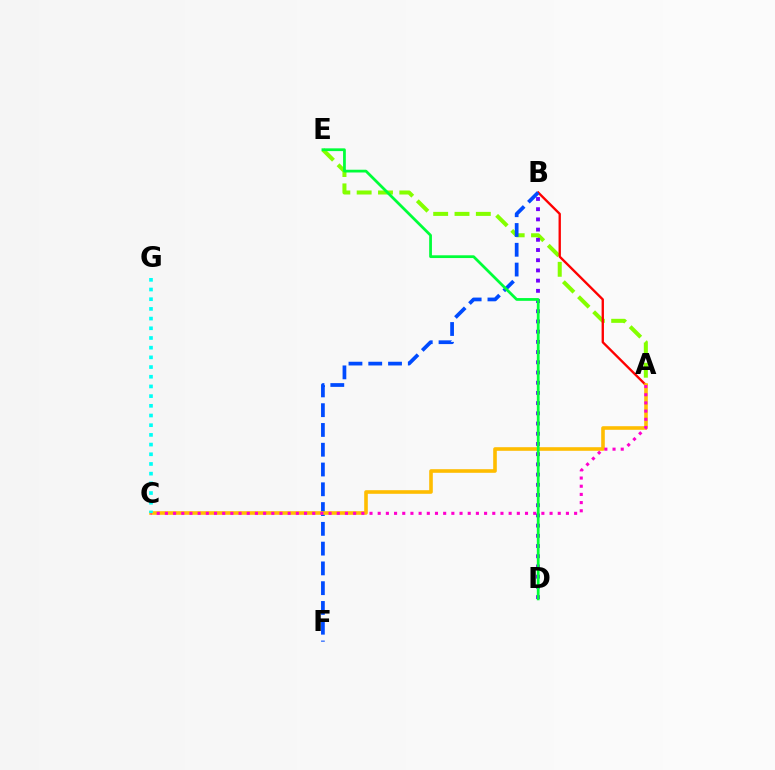{('A', 'E'): [{'color': '#84ff00', 'line_style': 'dashed', 'thickness': 2.9}], ('A', 'B'): [{'color': '#ff0000', 'line_style': 'solid', 'thickness': 1.69}], ('B', 'F'): [{'color': '#004bff', 'line_style': 'dashed', 'thickness': 2.69}], ('B', 'D'): [{'color': '#7200ff', 'line_style': 'dotted', 'thickness': 2.77}], ('A', 'C'): [{'color': '#ffbd00', 'line_style': 'solid', 'thickness': 2.59}, {'color': '#ff00cf', 'line_style': 'dotted', 'thickness': 2.22}], ('C', 'G'): [{'color': '#00fff6', 'line_style': 'dotted', 'thickness': 2.63}], ('D', 'E'): [{'color': '#00ff39', 'line_style': 'solid', 'thickness': 1.99}]}